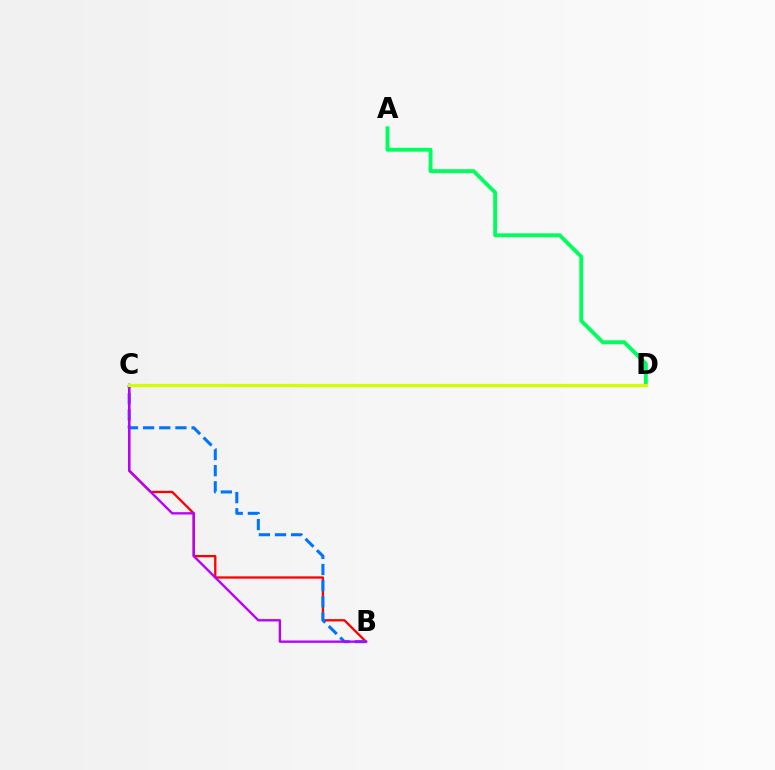{('B', 'C'): [{'color': '#ff0000', 'line_style': 'solid', 'thickness': 1.65}, {'color': '#0074ff', 'line_style': 'dashed', 'thickness': 2.2}, {'color': '#b900ff', 'line_style': 'solid', 'thickness': 1.69}], ('A', 'D'): [{'color': '#00ff5c', 'line_style': 'solid', 'thickness': 2.79}], ('C', 'D'): [{'color': '#d1ff00', 'line_style': 'solid', 'thickness': 2.32}]}